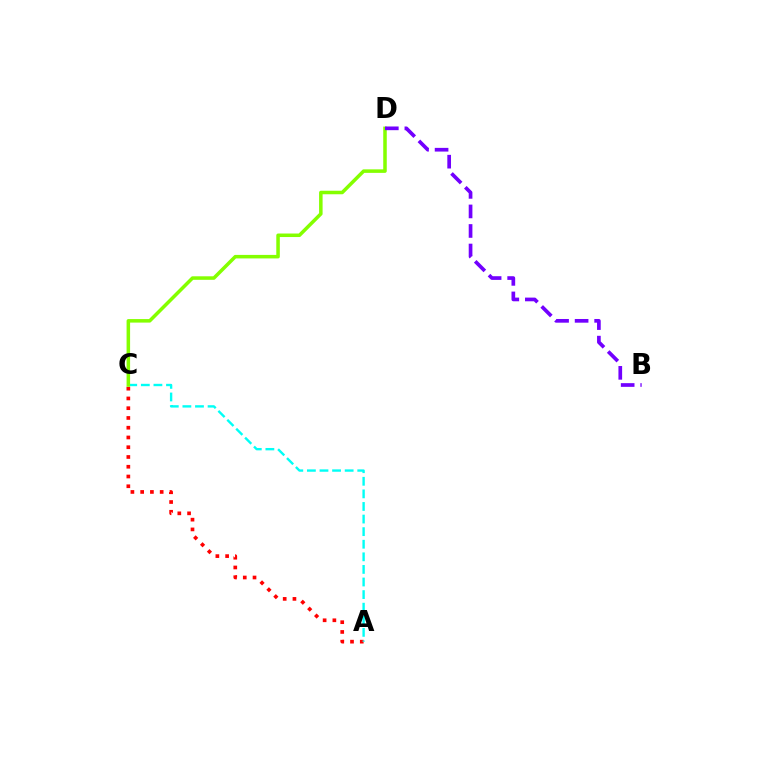{('A', 'C'): [{'color': '#ff0000', 'line_style': 'dotted', 'thickness': 2.65}, {'color': '#00fff6', 'line_style': 'dashed', 'thickness': 1.71}], ('C', 'D'): [{'color': '#84ff00', 'line_style': 'solid', 'thickness': 2.54}], ('B', 'D'): [{'color': '#7200ff', 'line_style': 'dashed', 'thickness': 2.65}]}